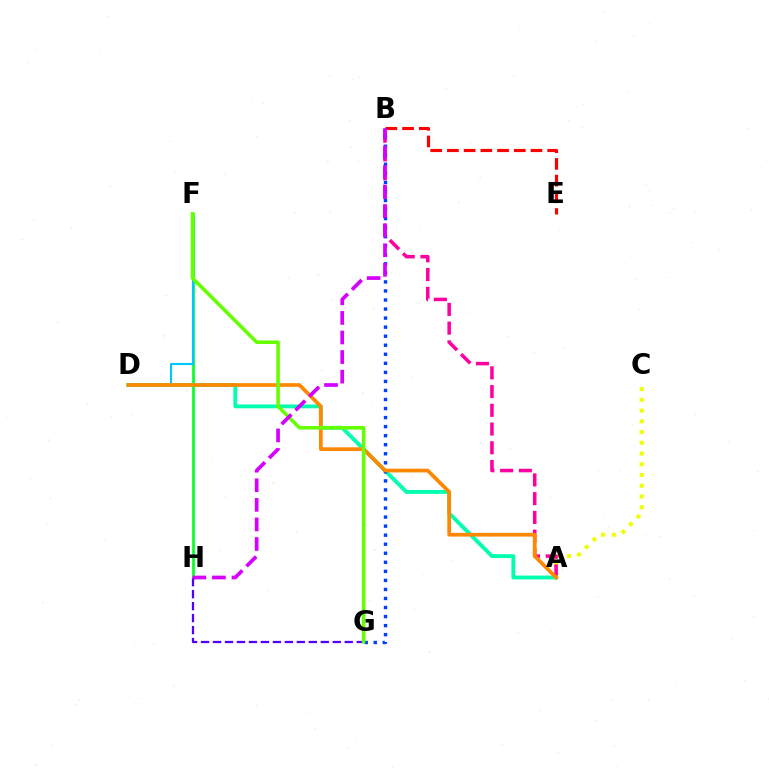{('B', 'E'): [{'color': '#ff0000', 'line_style': 'dashed', 'thickness': 2.27}], ('F', 'H'): [{'color': '#00ff27', 'line_style': 'solid', 'thickness': 1.93}], ('A', 'C'): [{'color': '#eeff00', 'line_style': 'dotted', 'thickness': 2.92}], ('A', 'B'): [{'color': '#ff00a0', 'line_style': 'dashed', 'thickness': 2.55}], ('D', 'F'): [{'color': '#00c7ff', 'line_style': 'solid', 'thickness': 1.53}], ('A', 'D'): [{'color': '#00ffaf', 'line_style': 'solid', 'thickness': 2.77}, {'color': '#ff8800', 'line_style': 'solid', 'thickness': 2.68}], ('B', 'G'): [{'color': '#003fff', 'line_style': 'dotted', 'thickness': 2.46}], ('G', 'H'): [{'color': '#4f00ff', 'line_style': 'dashed', 'thickness': 1.63}], ('F', 'G'): [{'color': '#66ff00', 'line_style': 'solid', 'thickness': 2.56}], ('B', 'H'): [{'color': '#d600ff', 'line_style': 'dashed', 'thickness': 2.66}]}